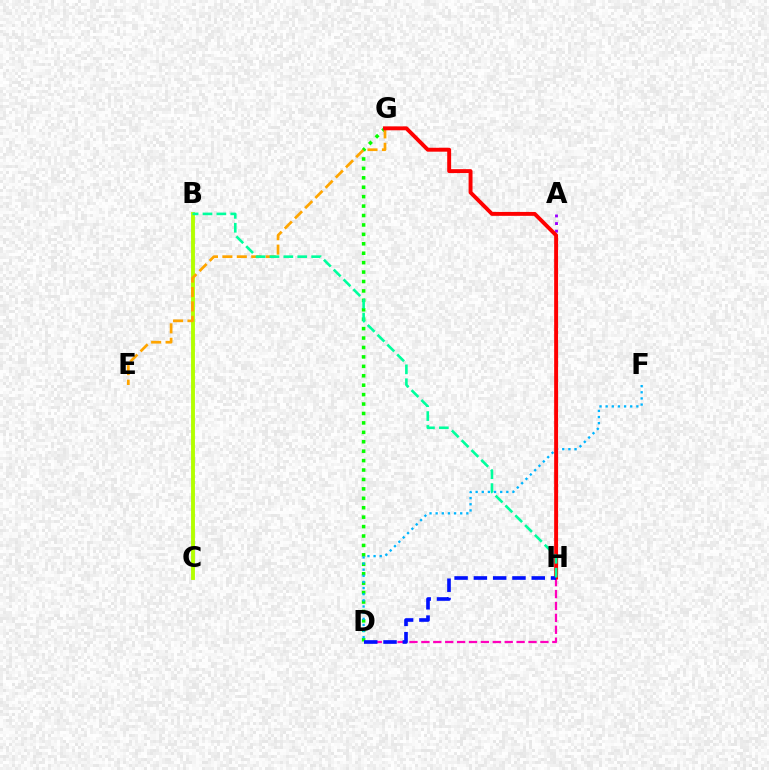{('B', 'C'): [{'color': '#b3ff00', 'line_style': 'solid', 'thickness': 2.79}], ('A', 'H'): [{'color': '#9b00ff', 'line_style': 'dotted', 'thickness': 2.07}], ('D', 'G'): [{'color': '#08ff00', 'line_style': 'dotted', 'thickness': 2.56}], ('D', 'H'): [{'color': '#ff00bd', 'line_style': 'dashed', 'thickness': 1.62}, {'color': '#0010ff', 'line_style': 'dashed', 'thickness': 2.62}], ('E', 'G'): [{'color': '#ffa500', 'line_style': 'dashed', 'thickness': 1.96}], ('D', 'F'): [{'color': '#00b5ff', 'line_style': 'dotted', 'thickness': 1.67}], ('G', 'H'): [{'color': '#ff0000', 'line_style': 'solid', 'thickness': 2.82}], ('B', 'H'): [{'color': '#00ff9d', 'line_style': 'dashed', 'thickness': 1.89}]}